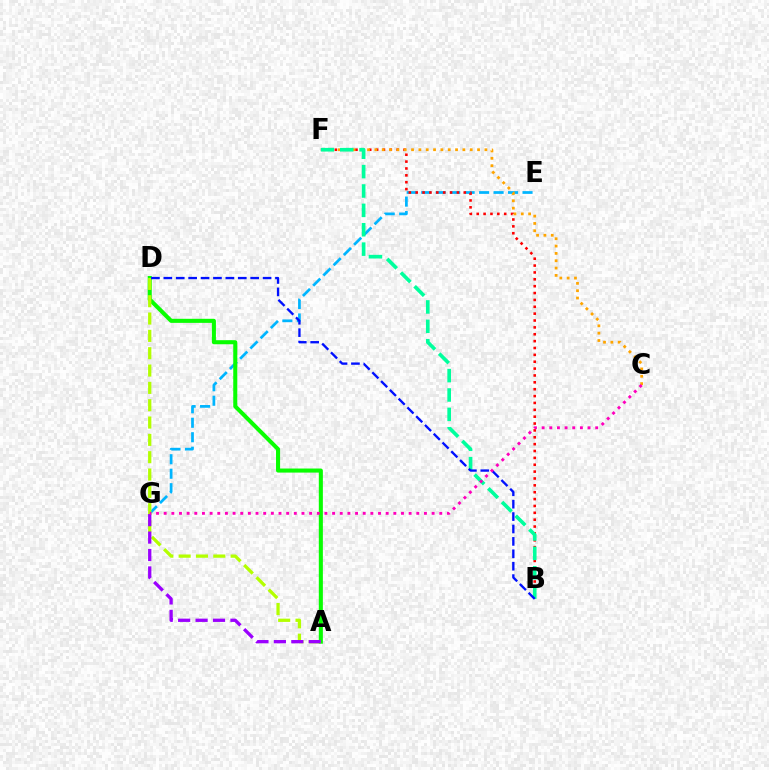{('E', 'G'): [{'color': '#00b5ff', 'line_style': 'dashed', 'thickness': 1.97}], ('B', 'F'): [{'color': '#ff0000', 'line_style': 'dotted', 'thickness': 1.87}, {'color': '#00ff9d', 'line_style': 'dashed', 'thickness': 2.63}], ('A', 'D'): [{'color': '#08ff00', 'line_style': 'solid', 'thickness': 2.93}, {'color': '#b3ff00', 'line_style': 'dashed', 'thickness': 2.35}], ('C', 'F'): [{'color': '#ffa500', 'line_style': 'dotted', 'thickness': 1.99}], ('A', 'G'): [{'color': '#9b00ff', 'line_style': 'dashed', 'thickness': 2.37}], ('B', 'D'): [{'color': '#0010ff', 'line_style': 'dashed', 'thickness': 1.69}], ('C', 'G'): [{'color': '#ff00bd', 'line_style': 'dotted', 'thickness': 2.08}]}